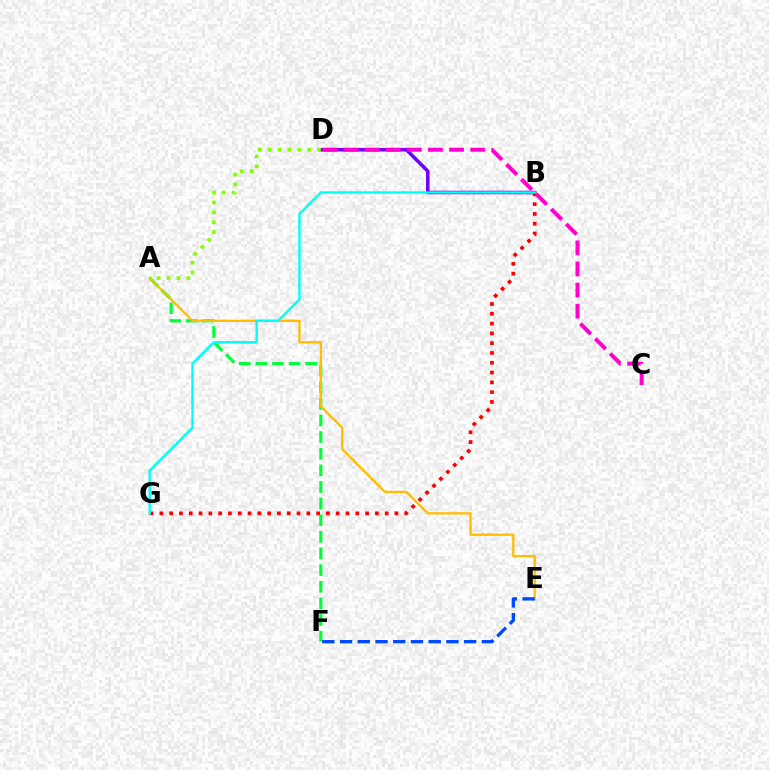{('A', 'F'): [{'color': '#00ff39', 'line_style': 'dashed', 'thickness': 2.26}], ('A', 'E'): [{'color': '#ffbd00', 'line_style': 'solid', 'thickness': 1.65}], ('B', 'D'): [{'color': '#7200ff', 'line_style': 'solid', 'thickness': 2.53}], ('E', 'F'): [{'color': '#004bff', 'line_style': 'dashed', 'thickness': 2.41}], ('A', 'D'): [{'color': '#84ff00', 'line_style': 'dotted', 'thickness': 2.68}], ('B', 'G'): [{'color': '#ff0000', 'line_style': 'dotted', 'thickness': 2.66}, {'color': '#00fff6', 'line_style': 'solid', 'thickness': 1.73}], ('C', 'D'): [{'color': '#ff00cf', 'line_style': 'dashed', 'thickness': 2.87}]}